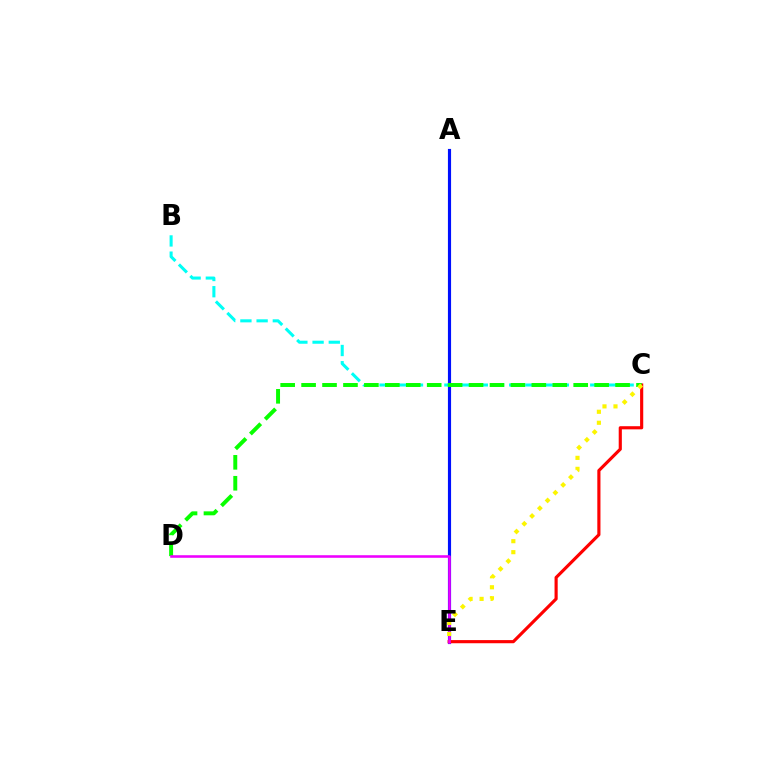{('B', 'C'): [{'color': '#00fff6', 'line_style': 'dashed', 'thickness': 2.2}], ('A', 'E'): [{'color': '#0010ff', 'line_style': 'solid', 'thickness': 2.27}], ('C', 'E'): [{'color': '#ff0000', 'line_style': 'solid', 'thickness': 2.26}, {'color': '#fcf500', 'line_style': 'dotted', 'thickness': 2.99}], ('C', 'D'): [{'color': '#08ff00', 'line_style': 'dashed', 'thickness': 2.84}], ('D', 'E'): [{'color': '#ee00ff', 'line_style': 'solid', 'thickness': 1.85}]}